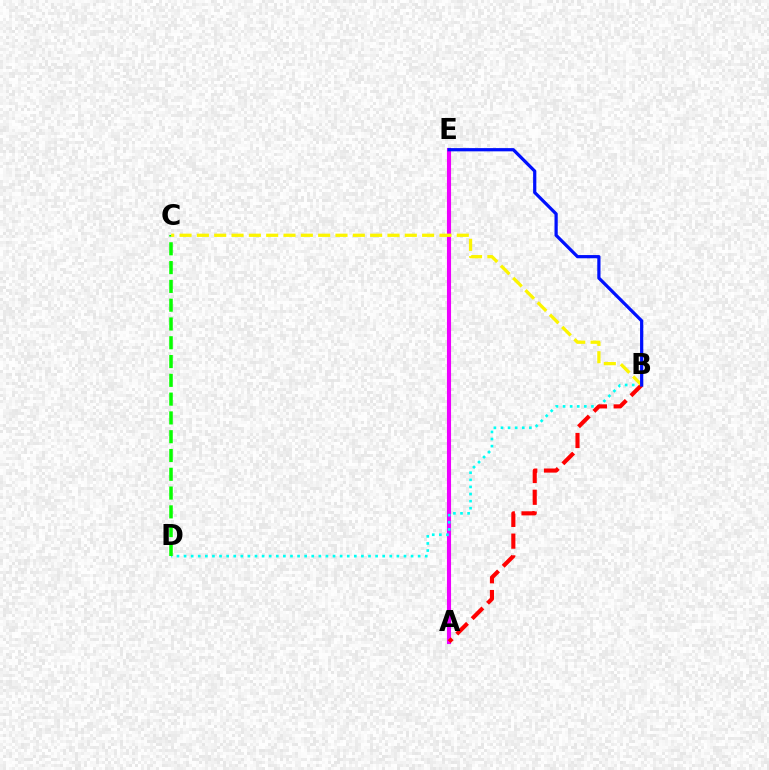{('A', 'E'): [{'color': '#ee00ff', 'line_style': 'solid', 'thickness': 2.94}], ('B', 'D'): [{'color': '#00fff6', 'line_style': 'dotted', 'thickness': 1.93}], ('A', 'B'): [{'color': '#ff0000', 'line_style': 'dashed', 'thickness': 2.96}], ('C', 'D'): [{'color': '#08ff00', 'line_style': 'dashed', 'thickness': 2.55}], ('B', 'C'): [{'color': '#fcf500', 'line_style': 'dashed', 'thickness': 2.35}], ('B', 'E'): [{'color': '#0010ff', 'line_style': 'solid', 'thickness': 2.32}]}